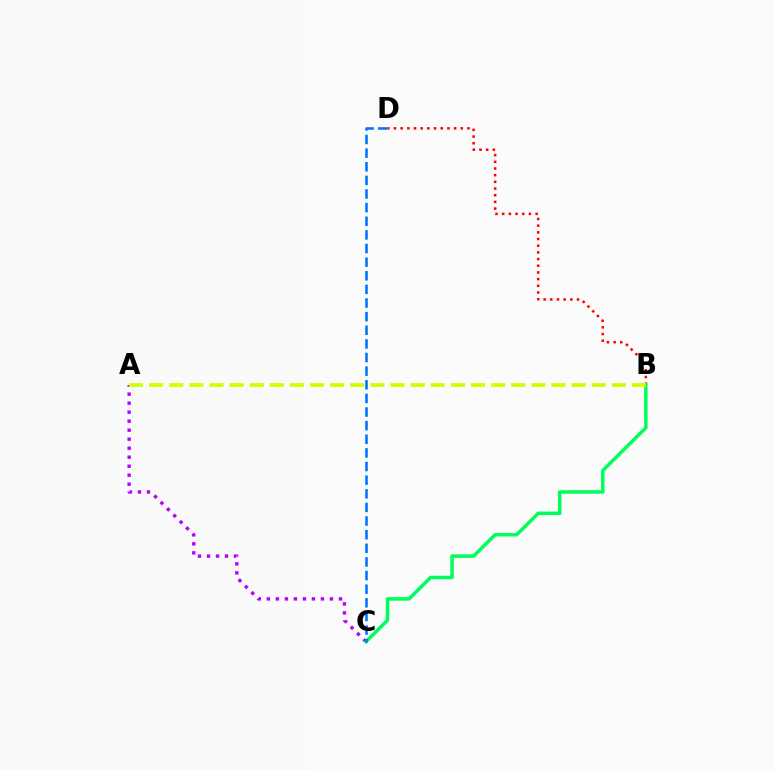{('B', 'D'): [{'color': '#ff0000', 'line_style': 'dotted', 'thickness': 1.82}], ('A', 'C'): [{'color': '#b900ff', 'line_style': 'dotted', 'thickness': 2.45}], ('B', 'C'): [{'color': '#00ff5c', 'line_style': 'solid', 'thickness': 2.53}], ('C', 'D'): [{'color': '#0074ff', 'line_style': 'dashed', 'thickness': 1.85}], ('A', 'B'): [{'color': '#d1ff00', 'line_style': 'dashed', 'thickness': 2.73}]}